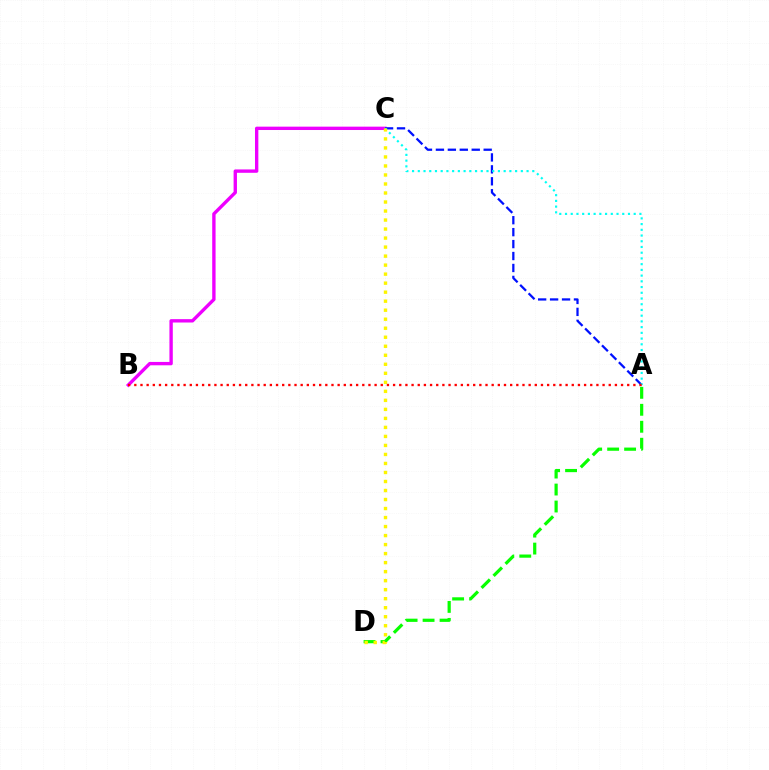{('B', 'C'): [{'color': '#ee00ff', 'line_style': 'solid', 'thickness': 2.42}], ('A', 'D'): [{'color': '#08ff00', 'line_style': 'dashed', 'thickness': 2.31}], ('A', 'C'): [{'color': '#0010ff', 'line_style': 'dashed', 'thickness': 1.62}, {'color': '#00fff6', 'line_style': 'dotted', 'thickness': 1.56}], ('C', 'D'): [{'color': '#fcf500', 'line_style': 'dotted', 'thickness': 2.45}], ('A', 'B'): [{'color': '#ff0000', 'line_style': 'dotted', 'thickness': 1.67}]}